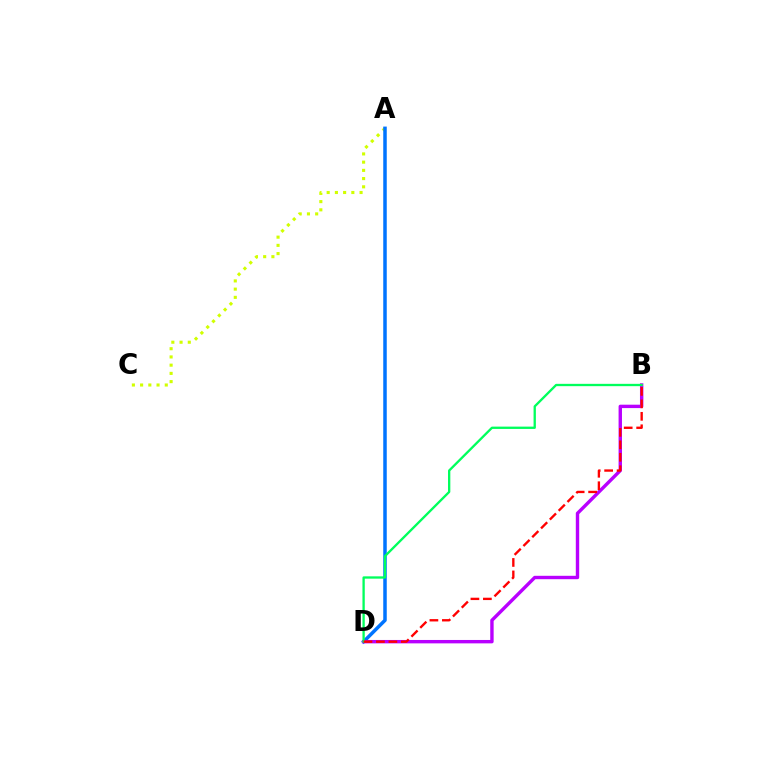{('A', 'C'): [{'color': '#d1ff00', 'line_style': 'dotted', 'thickness': 2.23}], ('A', 'D'): [{'color': '#0074ff', 'line_style': 'solid', 'thickness': 2.53}], ('B', 'D'): [{'color': '#b900ff', 'line_style': 'solid', 'thickness': 2.45}, {'color': '#00ff5c', 'line_style': 'solid', 'thickness': 1.67}, {'color': '#ff0000', 'line_style': 'dashed', 'thickness': 1.69}]}